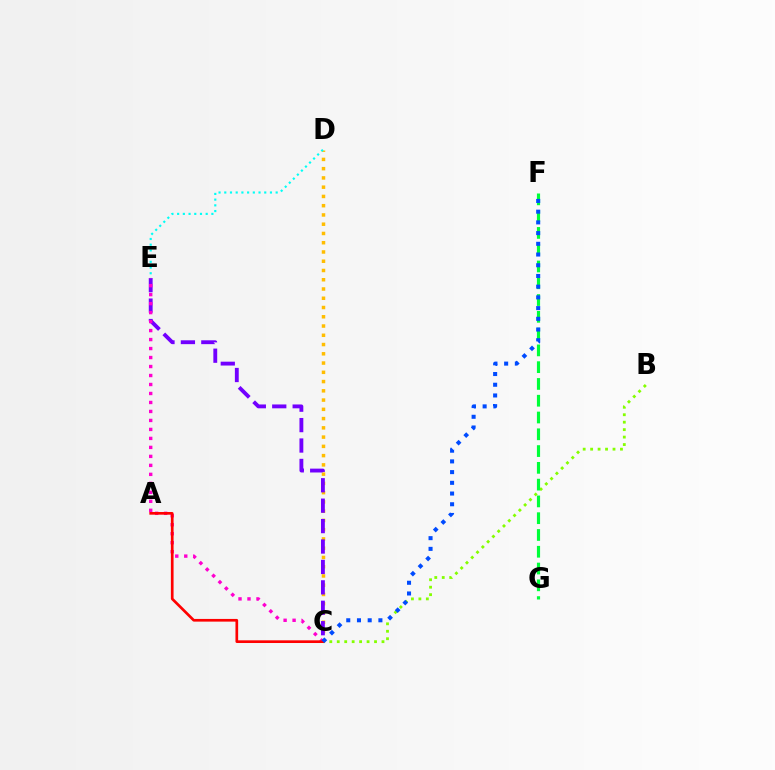{('C', 'D'): [{'color': '#ffbd00', 'line_style': 'dotted', 'thickness': 2.52}], ('C', 'E'): [{'color': '#7200ff', 'line_style': 'dashed', 'thickness': 2.77}, {'color': '#ff00cf', 'line_style': 'dotted', 'thickness': 2.44}], ('B', 'C'): [{'color': '#84ff00', 'line_style': 'dotted', 'thickness': 2.03}], ('A', 'C'): [{'color': '#ff0000', 'line_style': 'solid', 'thickness': 1.93}], ('F', 'G'): [{'color': '#00ff39', 'line_style': 'dashed', 'thickness': 2.28}], ('D', 'E'): [{'color': '#00fff6', 'line_style': 'dotted', 'thickness': 1.55}], ('C', 'F'): [{'color': '#004bff', 'line_style': 'dotted', 'thickness': 2.91}]}